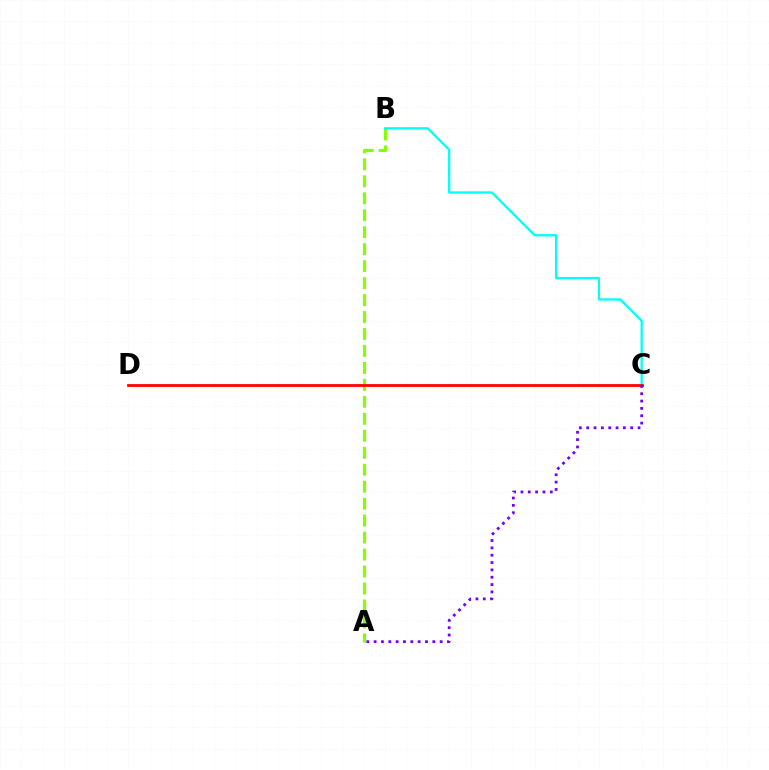{('A', 'B'): [{'color': '#84ff00', 'line_style': 'dashed', 'thickness': 2.3}], ('B', 'C'): [{'color': '#00fff6', 'line_style': 'solid', 'thickness': 1.64}], ('C', 'D'): [{'color': '#ff0000', 'line_style': 'solid', 'thickness': 2.0}], ('A', 'C'): [{'color': '#7200ff', 'line_style': 'dotted', 'thickness': 1.99}]}